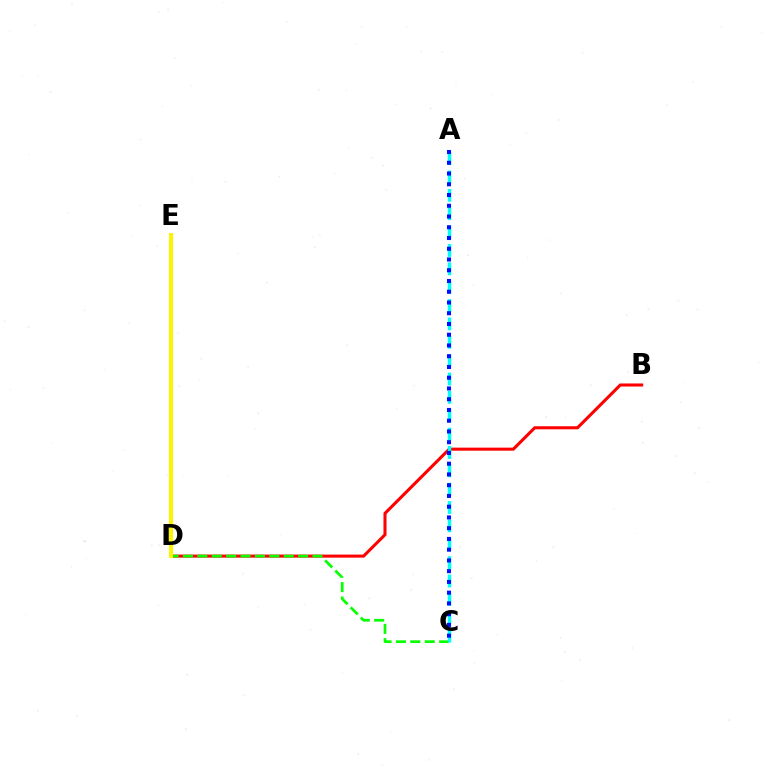{('B', 'D'): [{'color': '#ff0000', 'line_style': 'solid', 'thickness': 2.21}], ('C', 'D'): [{'color': '#08ff00', 'line_style': 'dashed', 'thickness': 1.96}], ('D', 'E'): [{'color': '#ee00ff', 'line_style': 'dotted', 'thickness': 2.03}, {'color': '#fcf500', 'line_style': 'solid', 'thickness': 2.87}], ('A', 'C'): [{'color': '#00fff6', 'line_style': 'dashed', 'thickness': 2.49}, {'color': '#0010ff', 'line_style': 'dotted', 'thickness': 2.92}]}